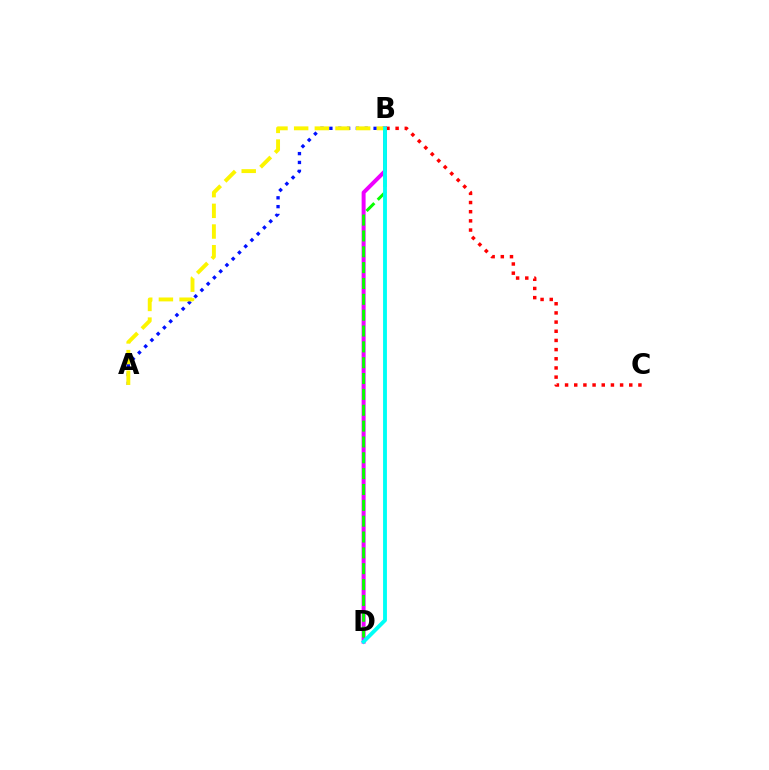{('A', 'B'): [{'color': '#0010ff', 'line_style': 'dotted', 'thickness': 2.4}, {'color': '#fcf500', 'line_style': 'dashed', 'thickness': 2.81}], ('B', 'D'): [{'color': '#ee00ff', 'line_style': 'solid', 'thickness': 2.85}, {'color': '#08ff00', 'line_style': 'dashed', 'thickness': 2.15}, {'color': '#00fff6', 'line_style': 'solid', 'thickness': 2.78}], ('B', 'C'): [{'color': '#ff0000', 'line_style': 'dotted', 'thickness': 2.49}]}